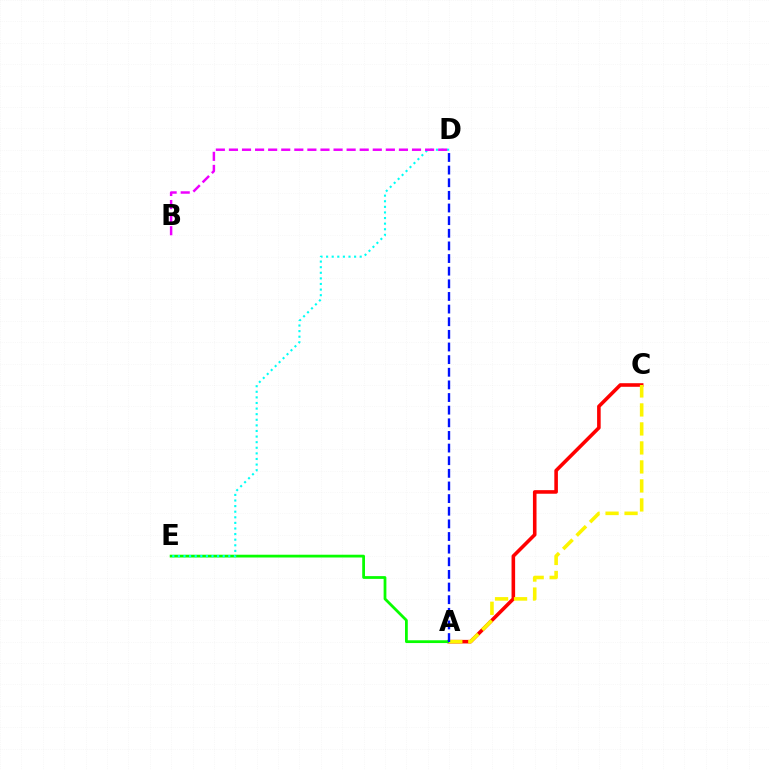{('A', 'C'): [{'color': '#ff0000', 'line_style': 'solid', 'thickness': 2.58}, {'color': '#fcf500', 'line_style': 'dashed', 'thickness': 2.58}], ('A', 'E'): [{'color': '#08ff00', 'line_style': 'solid', 'thickness': 2.0}], ('D', 'E'): [{'color': '#00fff6', 'line_style': 'dotted', 'thickness': 1.52}], ('B', 'D'): [{'color': '#ee00ff', 'line_style': 'dashed', 'thickness': 1.78}], ('A', 'D'): [{'color': '#0010ff', 'line_style': 'dashed', 'thickness': 1.72}]}